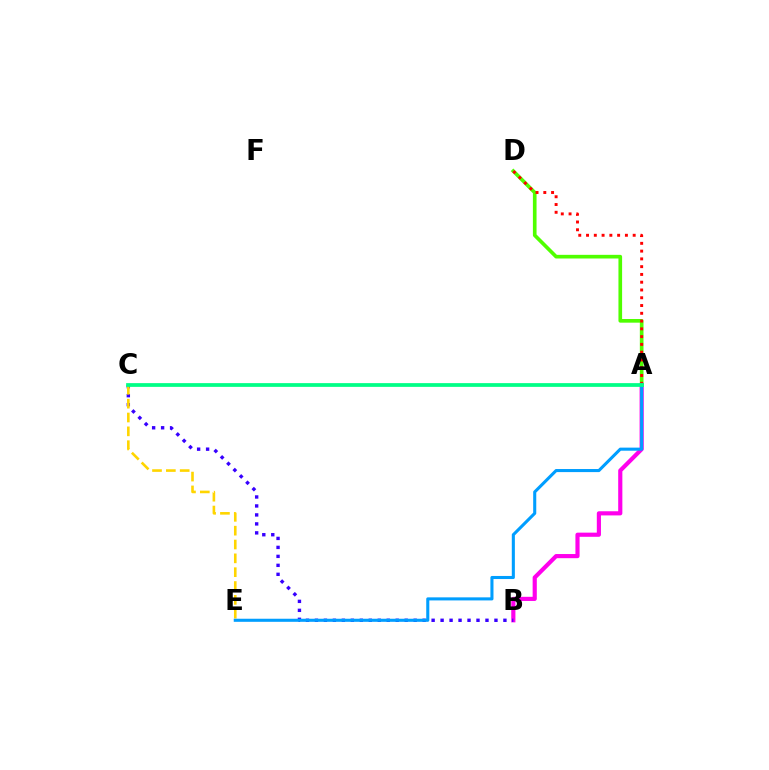{('A', 'B'): [{'color': '#ff00ed', 'line_style': 'solid', 'thickness': 2.99}], ('A', 'D'): [{'color': '#4fff00', 'line_style': 'solid', 'thickness': 2.63}, {'color': '#ff0000', 'line_style': 'dotted', 'thickness': 2.11}], ('B', 'C'): [{'color': '#3700ff', 'line_style': 'dotted', 'thickness': 2.44}], ('C', 'E'): [{'color': '#ffd500', 'line_style': 'dashed', 'thickness': 1.88}], ('A', 'E'): [{'color': '#009eff', 'line_style': 'solid', 'thickness': 2.21}], ('A', 'C'): [{'color': '#00ff86', 'line_style': 'solid', 'thickness': 2.69}]}